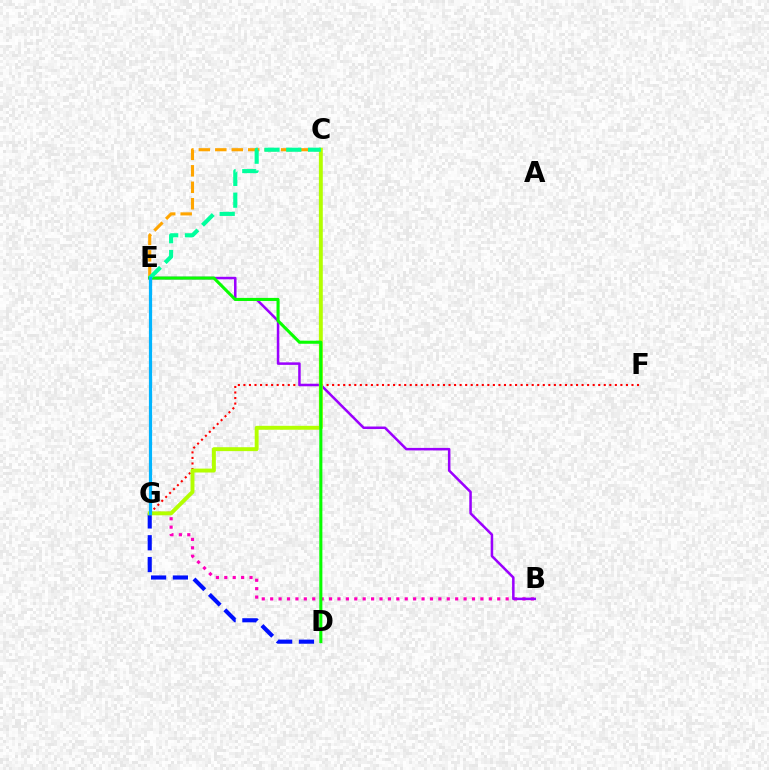{('F', 'G'): [{'color': '#ff0000', 'line_style': 'dotted', 'thickness': 1.51}], ('D', 'G'): [{'color': '#0010ff', 'line_style': 'dashed', 'thickness': 2.96}], ('B', 'G'): [{'color': '#ff00bd', 'line_style': 'dotted', 'thickness': 2.28}], ('C', 'E'): [{'color': '#ffa500', 'line_style': 'dashed', 'thickness': 2.24}, {'color': '#00ff9d', 'line_style': 'dashed', 'thickness': 2.96}], ('B', 'E'): [{'color': '#9b00ff', 'line_style': 'solid', 'thickness': 1.82}], ('C', 'G'): [{'color': '#b3ff00', 'line_style': 'solid', 'thickness': 2.82}], ('D', 'E'): [{'color': '#08ff00', 'line_style': 'solid', 'thickness': 2.21}], ('E', 'G'): [{'color': '#00b5ff', 'line_style': 'solid', 'thickness': 2.3}]}